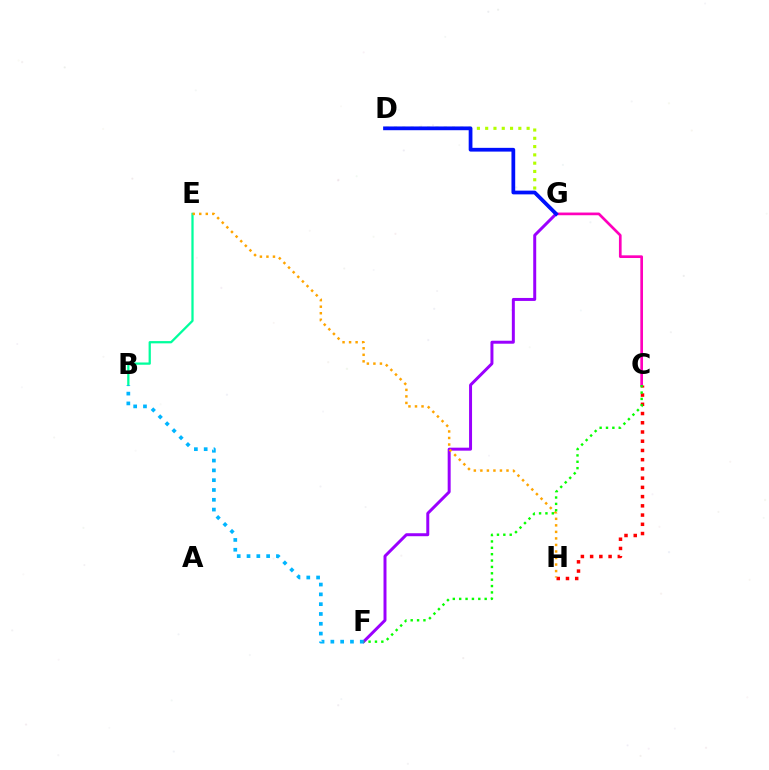{('C', 'G'): [{'color': '#ff00bd', 'line_style': 'solid', 'thickness': 1.93}], ('B', 'E'): [{'color': '#00ff9d', 'line_style': 'solid', 'thickness': 1.63}], ('C', 'H'): [{'color': '#ff0000', 'line_style': 'dotted', 'thickness': 2.51}], ('D', 'G'): [{'color': '#b3ff00', 'line_style': 'dotted', 'thickness': 2.25}, {'color': '#0010ff', 'line_style': 'solid', 'thickness': 2.7}], ('F', 'G'): [{'color': '#9b00ff', 'line_style': 'solid', 'thickness': 2.14}], ('E', 'H'): [{'color': '#ffa500', 'line_style': 'dotted', 'thickness': 1.77}], ('C', 'F'): [{'color': '#08ff00', 'line_style': 'dotted', 'thickness': 1.73}], ('B', 'F'): [{'color': '#00b5ff', 'line_style': 'dotted', 'thickness': 2.66}]}